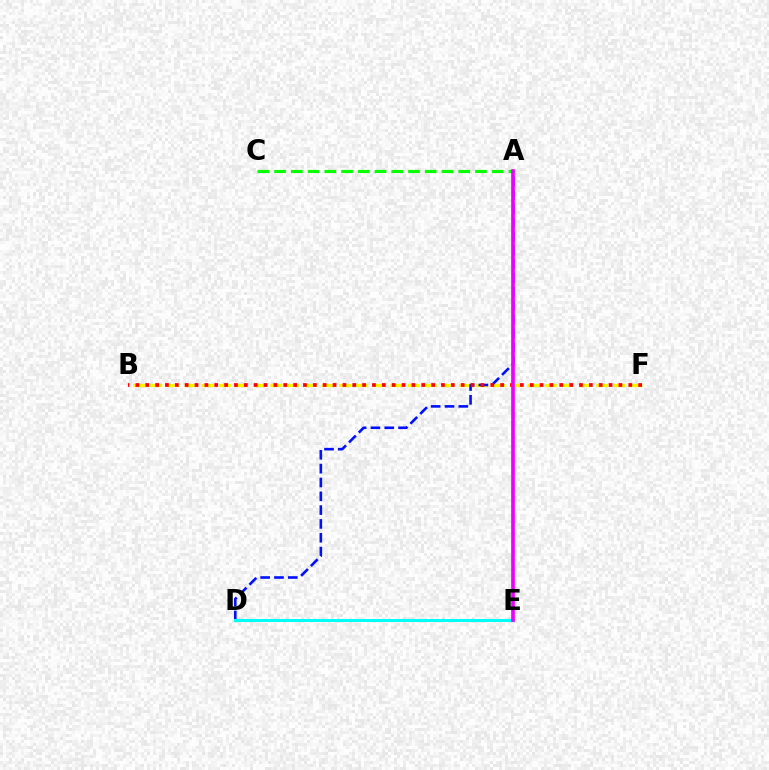{('B', 'F'): [{'color': '#fcf500', 'line_style': 'dashed', 'thickness': 2.33}, {'color': '#ff0000', 'line_style': 'dotted', 'thickness': 2.68}], ('A', 'D'): [{'color': '#0010ff', 'line_style': 'dashed', 'thickness': 1.88}], ('A', 'C'): [{'color': '#08ff00', 'line_style': 'dashed', 'thickness': 2.27}], ('D', 'E'): [{'color': '#00fff6', 'line_style': 'solid', 'thickness': 2.2}], ('A', 'E'): [{'color': '#ee00ff', 'line_style': 'solid', 'thickness': 2.65}]}